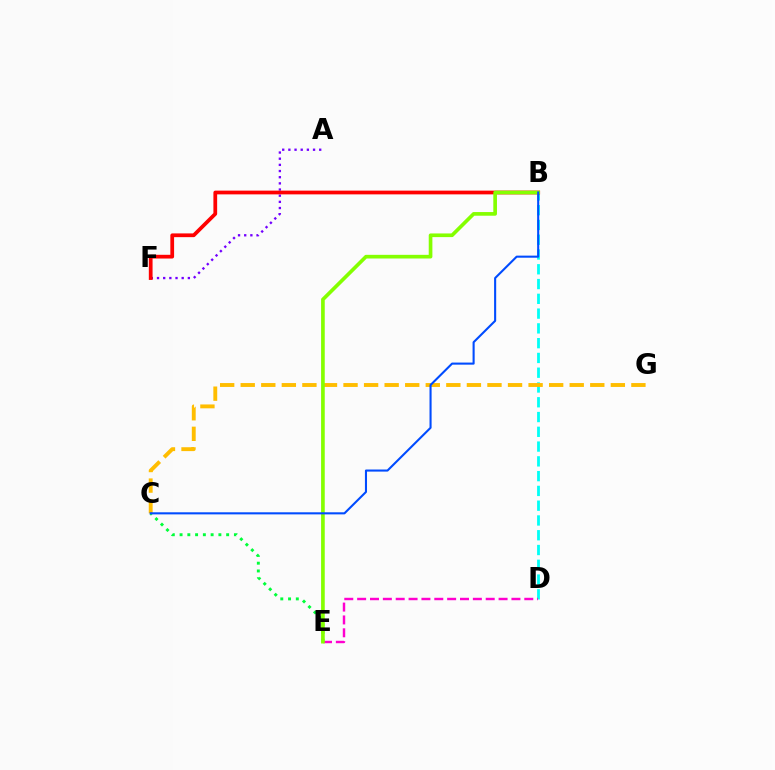{('B', 'D'): [{'color': '#00fff6', 'line_style': 'dashed', 'thickness': 2.01}], ('D', 'E'): [{'color': '#ff00cf', 'line_style': 'dashed', 'thickness': 1.75}], ('C', 'G'): [{'color': '#ffbd00', 'line_style': 'dashed', 'thickness': 2.79}], ('A', 'F'): [{'color': '#7200ff', 'line_style': 'dotted', 'thickness': 1.68}], ('B', 'F'): [{'color': '#ff0000', 'line_style': 'solid', 'thickness': 2.69}], ('C', 'E'): [{'color': '#00ff39', 'line_style': 'dotted', 'thickness': 2.11}], ('B', 'E'): [{'color': '#84ff00', 'line_style': 'solid', 'thickness': 2.63}], ('B', 'C'): [{'color': '#004bff', 'line_style': 'solid', 'thickness': 1.5}]}